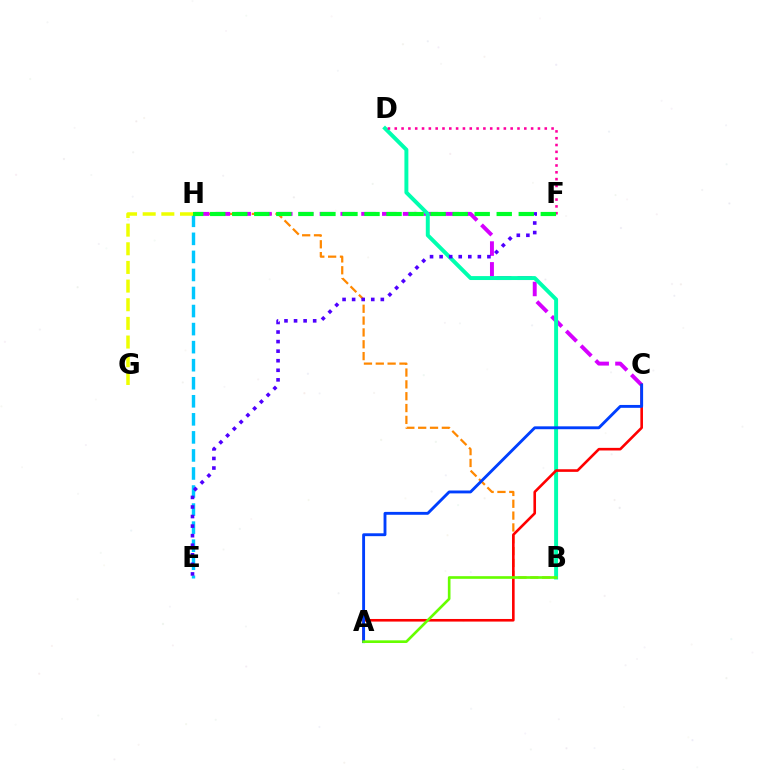{('E', 'H'): [{'color': '#00c7ff', 'line_style': 'dashed', 'thickness': 2.45}], ('B', 'H'): [{'color': '#ff8800', 'line_style': 'dashed', 'thickness': 1.61}], ('C', 'H'): [{'color': '#d600ff', 'line_style': 'dashed', 'thickness': 2.83}], ('B', 'D'): [{'color': '#00ffaf', 'line_style': 'solid', 'thickness': 2.84}], ('A', 'C'): [{'color': '#ff0000', 'line_style': 'solid', 'thickness': 1.88}, {'color': '#003fff', 'line_style': 'solid', 'thickness': 2.07}], ('D', 'F'): [{'color': '#ff00a0', 'line_style': 'dotted', 'thickness': 1.85}], ('E', 'F'): [{'color': '#4f00ff', 'line_style': 'dotted', 'thickness': 2.6}], ('A', 'B'): [{'color': '#66ff00', 'line_style': 'solid', 'thickness': 1.91}], ('F', 'H'): [{'color': '#00ff27', 'line_style': 'dashed', 'thickness': 2.99}], ('G', 'H'): [{'color': '#eeff00', 'line_style': 'dashed', 'thickness': 2.53}]}